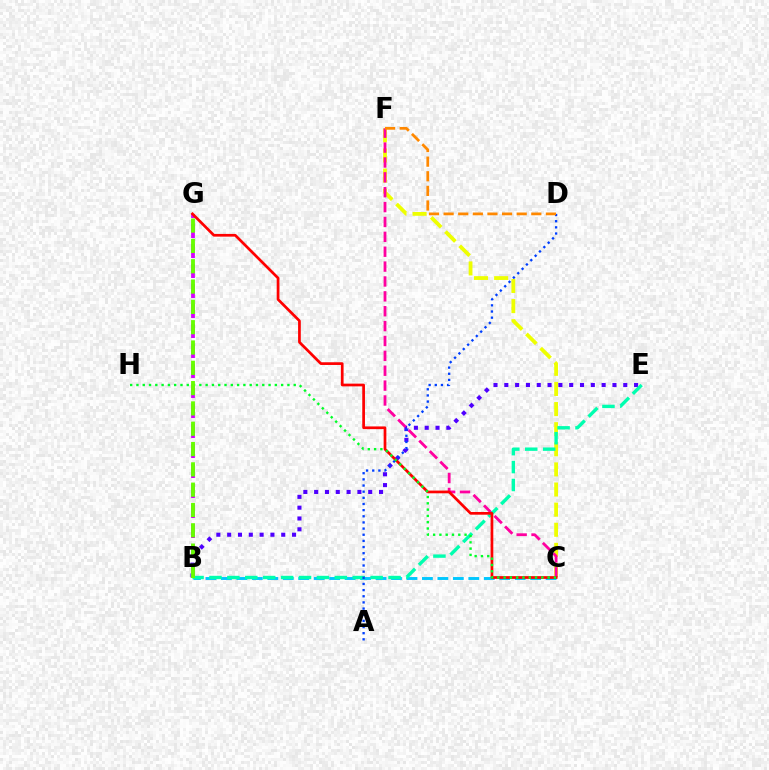{('B', 'E'): [{'color': '#4f00ff', 'line_style': 'dotted', 'thickness': 2.94}, {'color': '#00ffaf', 'line_style': 'dashed', 'thickness': 2.43}], ('C', 'F'): [{'color': '#eeff00', 'line_style': 'dashed', 'thickness': 2.73}, {'color': '#ff00a0', 'line_style': 'dashed', 'thickness': 2.02}], ('B', 'C'): [{'color': '#00c7ff', 'line_style': 'dashed', 'thickness': 2.1}], ('B', 'G'): [{'color': '#d600ff', 'line_style': 'dashed', 'thickness': 2.72}, {'color': '#66ff00', 'line_style': 'dashed', 'thickness': 2.76}], ('C', 'G'): [{'color': '#ff0000', 'line_style': 'solid', 'thickness': 1.95}], ('A', 'D'): [{'color': '#003fff', 'line_style': 'dotted', 'thickness': 1.67}], ('C', 'H'): [{'color': '#00ff27', 'line_style': 'dotted', 'thickness': 1.71}], ('D', 'F'): [{'color': '#ff8800', 'line_style': 'dashed', 'thickness': 1.99}]}